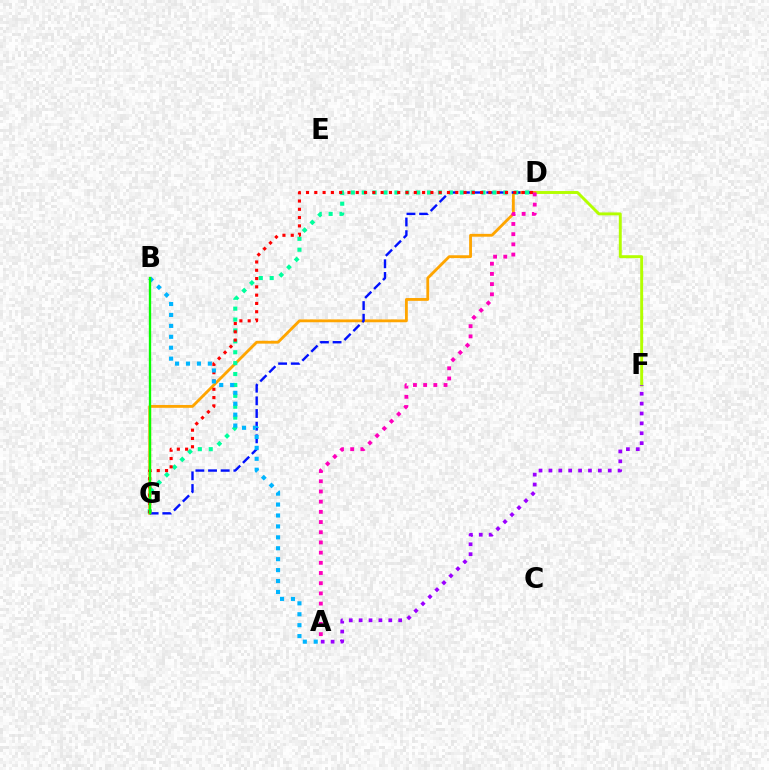{('D', 'F'): [{'color': '#b3ff00', 'line_style': 'solid', 'thickness': 2.1}], ('D', 'G'): [{'color': '#ffa500', 'line_style': 'solid', 'thickness': 2.04}, {'color': '#0010ff', 'line_style': 'dashed', 'thickness': 1.72}, {'color': '#00ff9d', 'line_style': 'dotted', 'thickness': 2.96}, {'color': '#ff0000', 'line_style': 'dotted', 'thickness': 2.25}], ('A', 'B'): [{'color': '#00b5ff', 'line_style': 'dotted', 'thickness': 2.97}], ('A', 'D'): [{'color': '#ff00bd', 'line_style': 'dotted', 'thickness': 2.77}], ('B', 'G'): [{'color': '#08ff00', 'line_style': 'solid', 'thickness': 1.69}], ('A', 'F'): [{'color': '#9b00ff', 'line_style': 'dotted', 'thickness': 2.69}]}